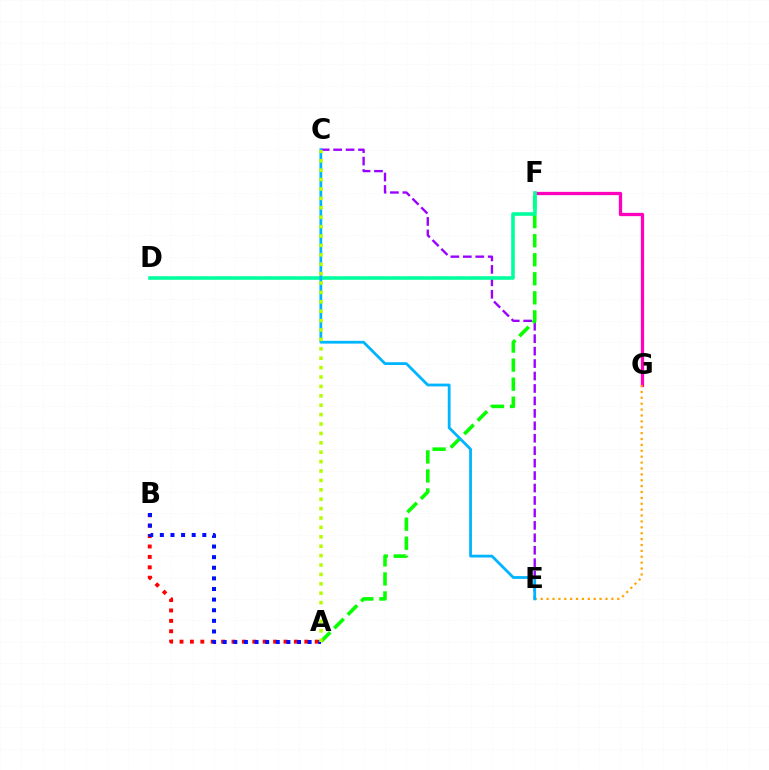{('C', 'E'): [{'color': '#9b00ff', 'line_style': 'dashed', 'thickness': 1.69}, {'color': '#00b5ff', 'line_style': 'solid', 'thickness': 2.01}], ('A', 'B'): [{'color': '#ff0000', 'line_style': 'dotted', 'thickness': 2.83}, {'color': '#0010ff', 'line_style': 'dotted', 'thickness': 2.88}], ('F', 'G'): [{'color': '#ff00bd', 'line_style': 'solid', 'thickness': 2.36}], ('A', 'F'): [{'color': '#08ff00', 'line_style': 'dashed', 'thickness': 2.59}], ('E', 'G'): [{'color': '#ffa500', 'line_style': 'dotted', 'thickness': 1.6}], ('D', 'F'): [{'color': '#00ff9d', 'line_style': 'solid', 'thickness': 2.58}], ('A', 'C'): [{'color': '#b3ff00', 'line_style': 'dotted', 'thickness': 2.55}]}